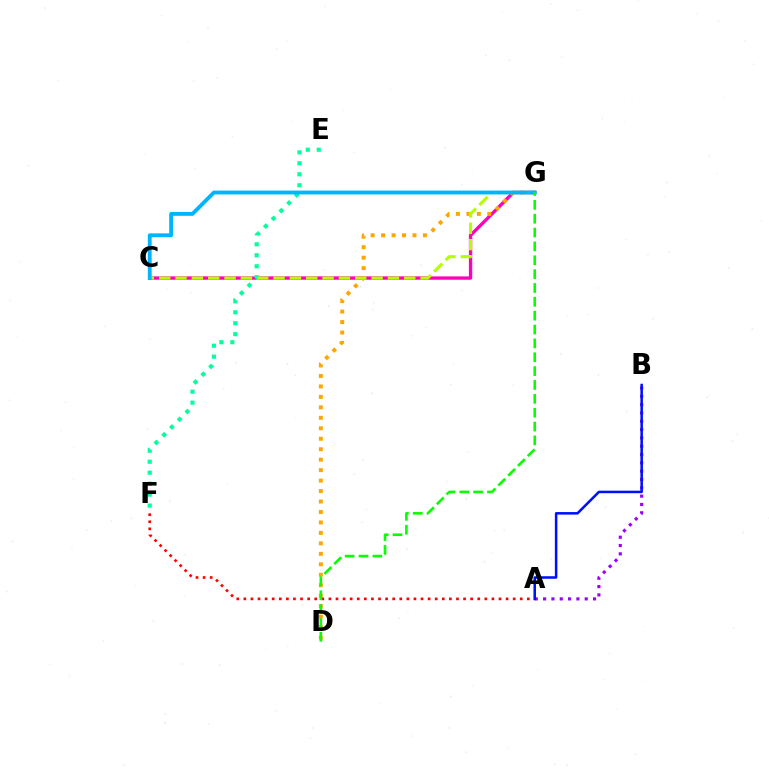{('C', 'G'): [{'color': '#ff00bd', 'line_style': 'solid', 'thickness': 2.41}, {'color': '#b3ff00', 'line_style': 'dashed', 'thickness': 2.22}, {'color': '#00b5ff', 'line_style': 'solid', 'thickness': 2.77}], ('A', 'B'): [{'color': '#9b00ff', 'line_style': 'dotted', 'thickness': 2.26}, {'color': '#0010ff', 'line_style': 'solid', 'thickness': 1.83}], ('E', 'F'): [{'color': '#00ff9d', 'line_style': 'dotted', 'thickness': 2.98}], ('D', 'G'): [{'color': '#ffa500', 'line_style': 'dotted', 'thickness': 2.84}, {'color': '#08ff00', 'line_style': 'dashed', 'thickness': 1.88}], ('A', 'F'): [{'color': '#ff0000', 'line_style': 'dotted', 'thickness': 1.93}]}